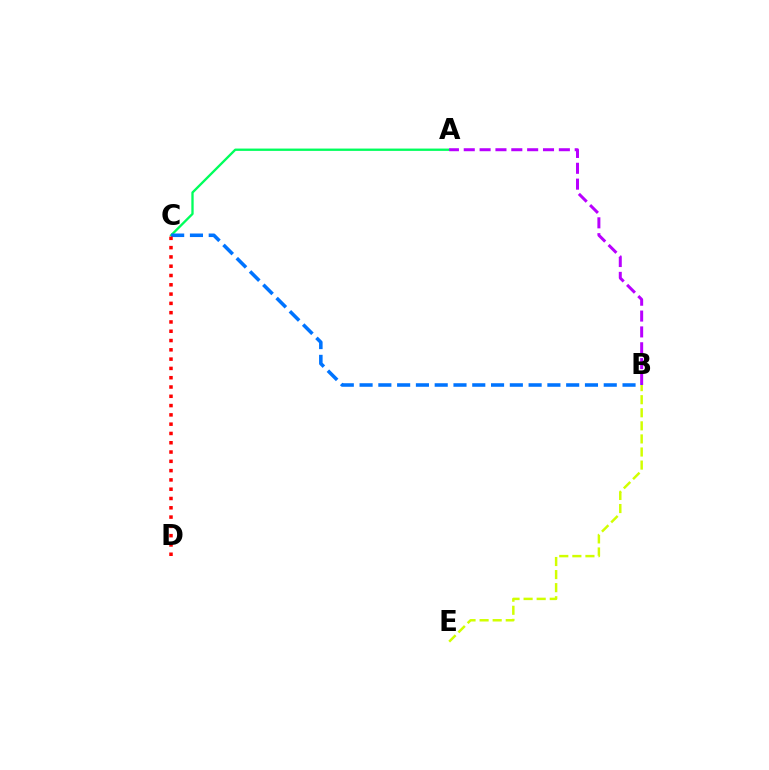{('A', 'C'): [{'color': '#00ff5c', 'line_style': 'solid', 'thickness': 1.68}], ('A', 'B'): [{'color': '#b900ff', 'line_style': 'dashed', 'thickness': 2.15}], ('B', 'C'): [{'color': '#0074ff', 'line_style': 'dashed', 'thickness': 2.55}], ('C', 'D'): [{'color': '#ff0000', 'line_style': 'dotted', 'thickness': 2.52}], ('B', 'E'): [{'color': '#d1ff00', 'line_style': 'dashed', 'thickness': 1.78}]}